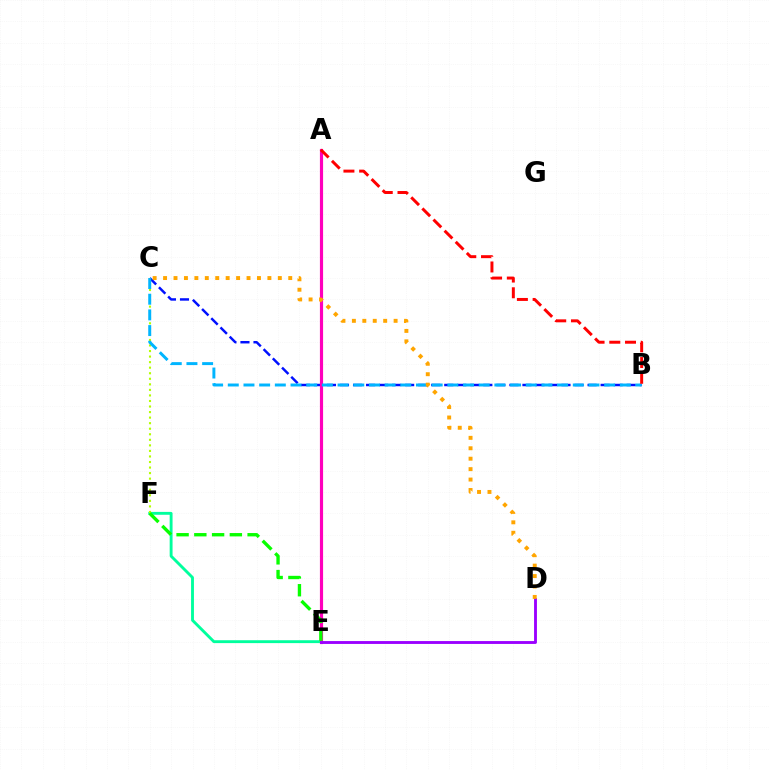{('B', 'C'): [{'color': '#0010ff', 'line_style': 'dashed', 'thickness': 1.77}, {'color': '#00b5ff', 'line_style': 'dashed', 'thickness': 2.13}], ('E', 'F'): [{'color': '#00ff9d', 'line_style': 'solid', 'thickness': 2.07}, {'color': '#08ff00', 'line_style': 'dashed', 'thickness': 2.41}], ('C', 'F'): [{'color': '#b3ff00', 'line_style': 'dotted', 'thickness': 1.51}], ('A', 'E'): [{'color': '#ff00bd', 'line_style': 'solid', 'thickness': 2.28}], ('D', 'E'): [{'color': '#9b00ff', 'line_style': 'solid', 'thickness': 2.06}], ('C', 'D'): [{'color': '#ffa500', 'line_style': 'dotted', 'thickness': 2.83}], ('A', 'B'): [{'color': '#ff0000', 'line_style': 'dashed', 'thickness': 2.14}]}